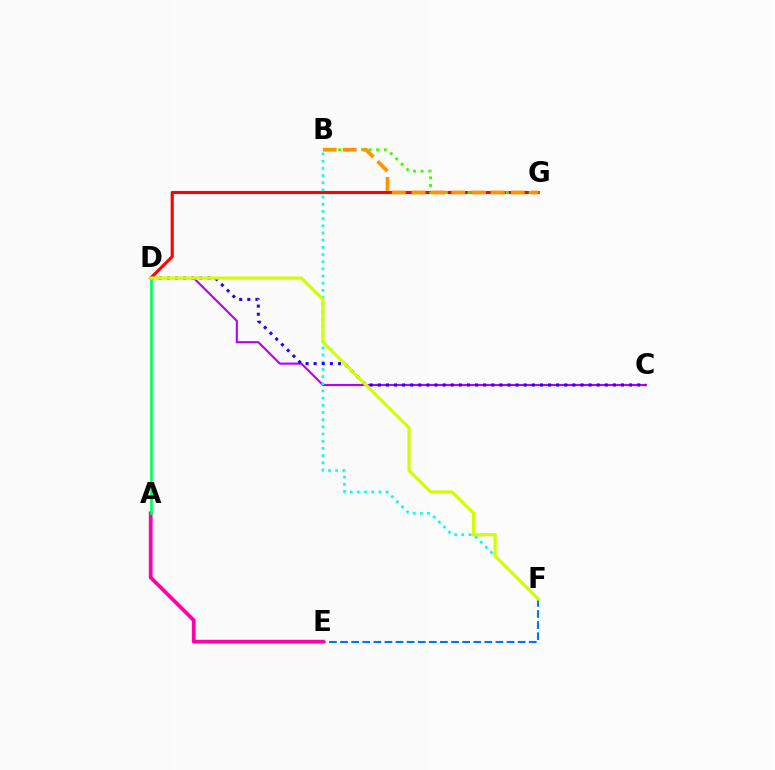{('D', 'G'): [{'color': '#ff0000', 'line_style': 'solid', 'thickness': 2.23}], ('B', 'G'): [{'color': '#3dff00', 'line_style': 'dotted', 'thickness': 2.07}, {'color': '#ff9400', 'line_style': 'dashed', 'thickness': 2.69}], ('C', 'D'): [{'color': '#b900ff', 'line_style': 'solid', 'thickness': 1.54}, {'color': '#2500ff', 'line_style': 'dotted', 'thickness': 2.2}], ('E', 'F'): [{'color': '#0074ff', 'line_style': 'dashed', 'thickness': 1.51}], ('A', 'E'): [{'color': '#ff00ac', 'line_style': 'solid', 'thickness': 2.7}], ('B', 'F'): [{'color': '#00fff6', 'line_style': 'dotted', 'thickness': 1.95}], ('A', 'D'): [{'color': '#00ff5c', 'line_style': 'solid', 'thickness': 1.92}], ('D', 'F'): [{'color': '#d1ff00', 'line_style': 'solid', 'thickness': 2.29}]}